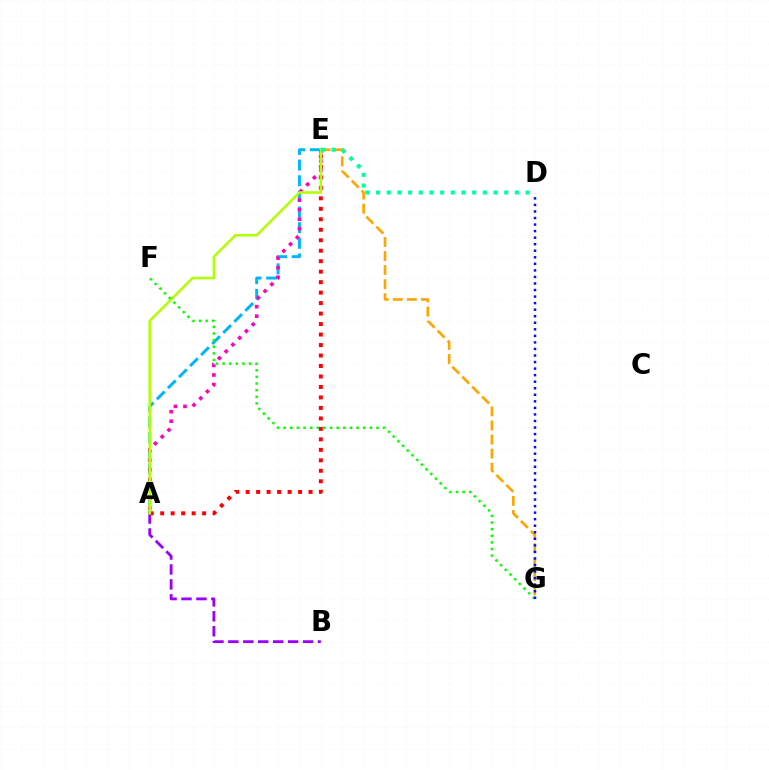{('A', 'E'): [{'color': '#00b5ff', 'line_style': 'dashed', 'thickness': 2.12}, {'color': '#ff00bd', 'line_style': 'dotted', 'thickness': 2.6}, {'color': '#ff0000', 'line_style': 'dotted', 'thickness': 2.85}, {'color': '#b3ff00', 'line_style': 'solid', 'thickness': 1.82}], ('A', 'B'): [{'color': '#9b00ff', 'line_style': 'dashed', 'thickness': 2.03}], ('E', 'G'): [{'color': '#ffa500', 'line_style': 'dashed', 'thickness': 1.91}], ('F', 'G'): [{'color': '#08ff00', 'line_style': 'dotted', 'thickness': 1.8}], ('D', 'E'): [{'color': '#00ff9d', 'line_style': 'dotted', 'thickness': 2.9}], ('D', 'G'): [{'color': '#0010ff', 'line_style': 'dotted', 'thickness': 1.78}]}